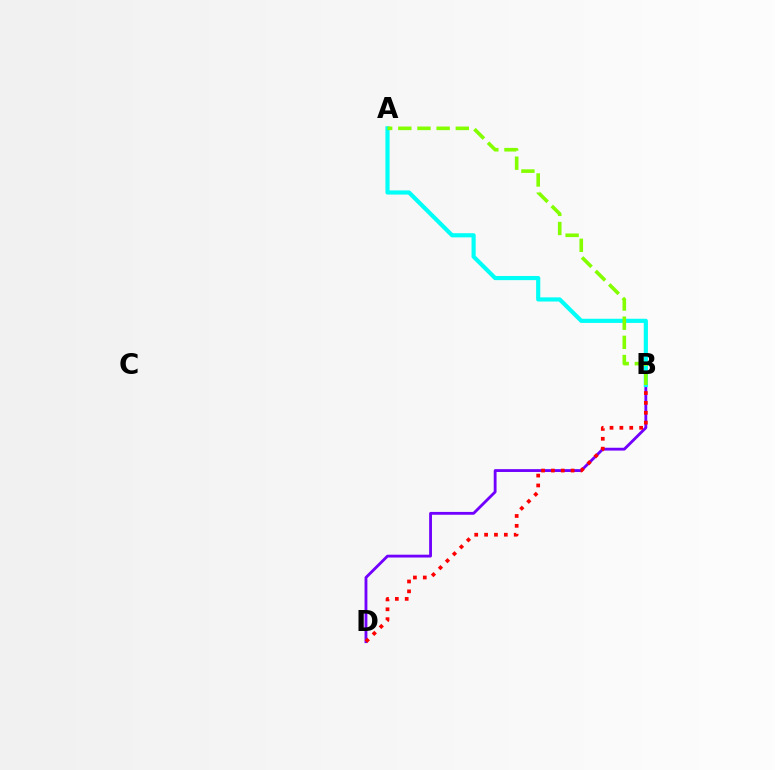{('B', 'D'): [{'color': '#7200ff', 'line_style': 'solid', 'thickness': 2.04}, {'color': '#ff0000', 'line_style': 'dotted', 'thickness': 2.68}], ('A', 'B'): [{'color': '#00fff6', 'line_style': 'solid', 'thickness': 2.99}, {'color': '#84ff00', 'line_style': 'dashed', 'thickness': 2.6}]}